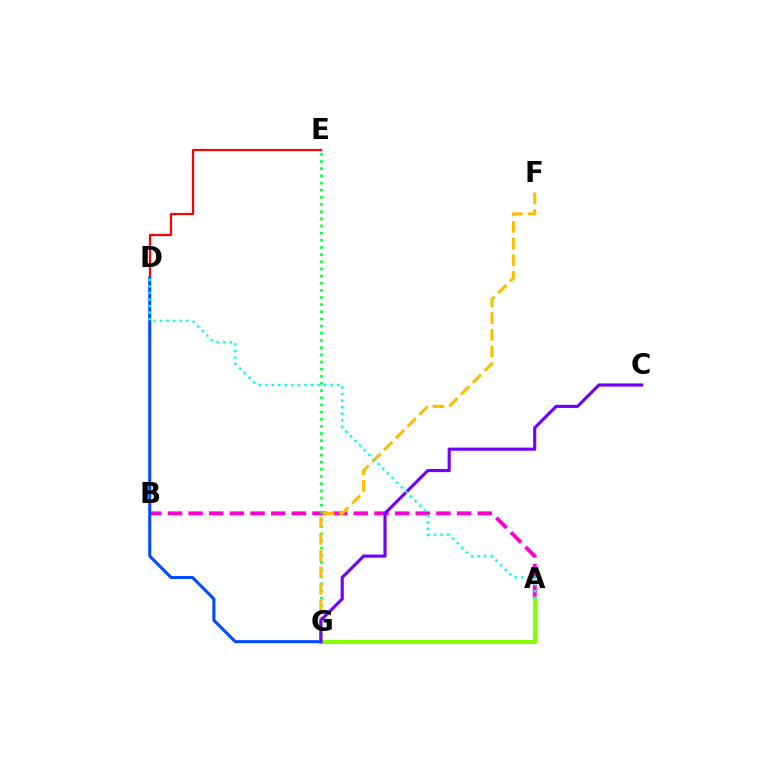{('A', 'B'): [{'color': '#ff00cf', 'line_style': 'dashed', 'thickness': 2.81}], ('A', 'G'): [{'color': '#84ff00', 'line_style': 'solid', 'thickness': 2.94}], ('D', 'E'): [{'color': '#ff0000', 'line_style': 'solid', 'thickness': 1.61}], ('E', 'G'): [{'color': '#00ff39', 'line_style': 'dotted', 'thickness': 1.94}], ('D', 'G'): [{'color': '#004bff', 'line_style': 'solid', 'thickness': 2.2}], ('F', 'G'): [{'color': '#ffbd00', 'line_style': 'dashed', 'thickness': 2.27}], ('C', 'G'): [{'color': '#7200ff', 'line_style': 'solid', 'thickness': 2.26}], ('A', 'D'): [{'color': '#00fff6', 'line_style': 'dotted', 'thickness': 1.78}]}